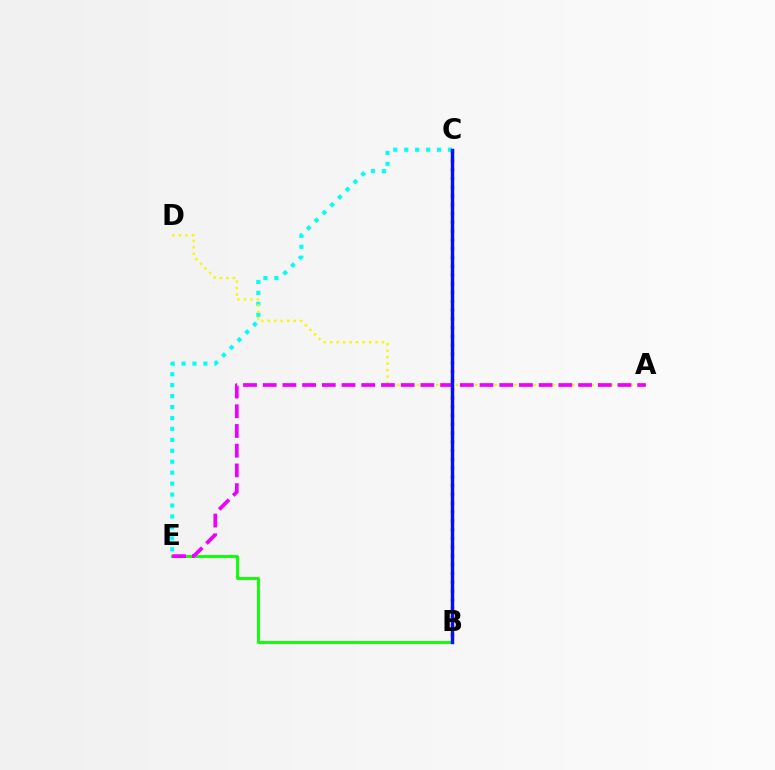{('C', 'E'): [{'color': '#00fff6', 'line_style': 'dotted', 'thickness': 2.97}], ('B', 'E'): [{'color': '#08ff00', 'line_style': 'solid', 'thickness': 2.05}], ('A', 'D'): [{'color': '#fcf500', 'line_style': 'dotted', 'thickness': 1.76}], ('B', 'C'): [{'color': '#ff0000', 'line_style': 'dotted', 'thickness': 2.39}, {'color': '#0010ff', 'line_style': 'solid', 'thickness': 2.46}], ('A', 'E'): [{'color': '#ee00ff', 'line_style': 'dashed', 'thickness': 2.68}]}